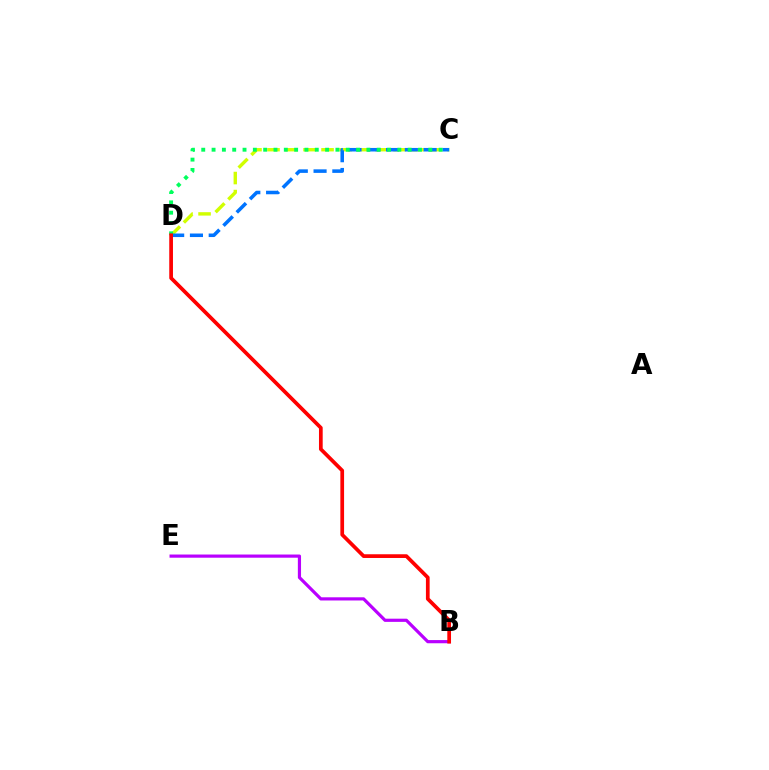{('C', 'D'): [{'color': '#d1ff00', 'line_style': 'dashed', 'thickness': 2.45}, {'color': '#0074ff', 'line_style': 'dashed', 'thickness': 2.55}, {'color': '#00ff5c', 'line_style': 'dotted', 'thickness': 2.8}], ('B', 'E'): [{'color': '#b900ff', 'line_style': 'solid', 'thickness': 2.29}], ('B', 'D'): [{'color': '#ff0000', 'line_style': 'solid', 'thickness': 2.68}]}